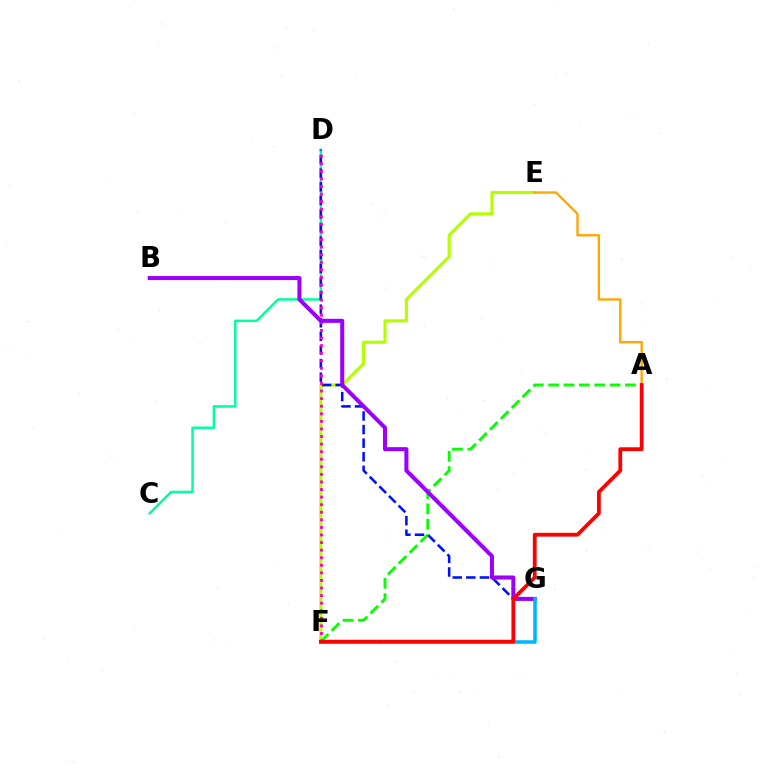{('E', 'F'): [{'color': '#b3ff00', 'line_style': 'solid', 'thickness': 2.25}], ('A', 'F'): [{'color': '#08ff00', 'line_style': 'dashed', 'thickness': 2.09}, {'color': '#ff0000', 'line_style': 'solid', 'thickness': 2.73}], ('C', 'D'): [{'color': '#00ff9d', 'line_style': 'solid', 'thickness': 1.79}], ('D', 'G'): [{'color': '#0010ff', 'line_style': 'dashed', 'thickness': 1.85}], ('D', 'F'): [{'color': '#ff00bd', 'line_style': 'dotted', 'thickness': 2.06}], ('B', 'G'): [{'color': '#9b00ff', 'line_style': 'solid', 'thickness': 2.91}], ('F', 'G'): [{'color': '#00b5ff', 'line_style': 'solid', 'thickness': 2.54}], ('A', 'E'): [{'color': '#ffa500', 'line_style': 'solid', 'thickness': 1.68}]}